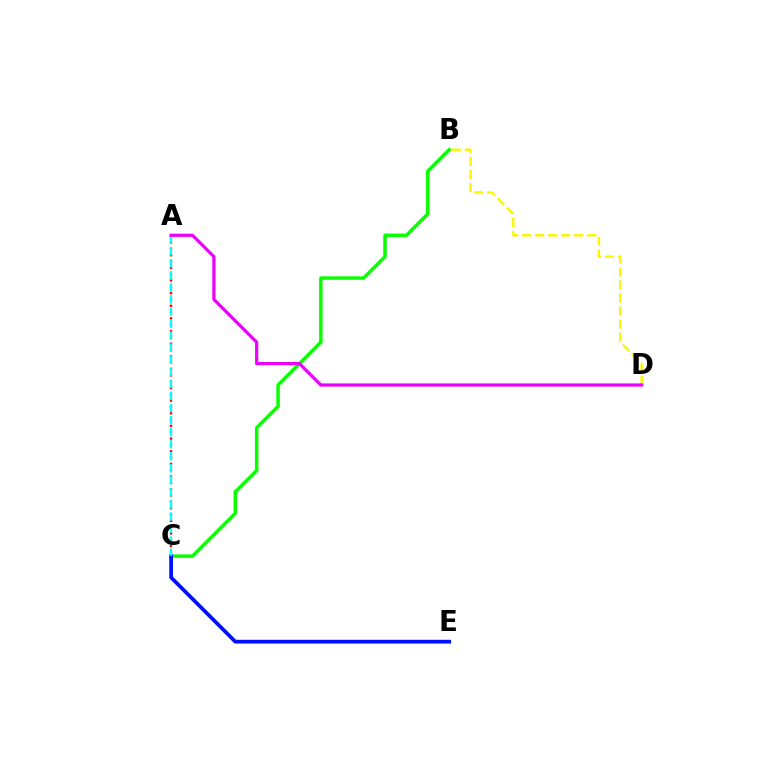{('A', 'C'): [{'color': '#ff0000', 'line_style': 'dotted', 'thickness': 1.72}, {'color': '#00fff6', 'line_style': 'dashed', 'thickness': 1.64}], ('B', 'D'): [{'color': '#fcf500', 'line_style': 'dashed', 'thickness': 1.77}], ('B', 'C'): [{'color': '#08ff00', 'line_style': 'solid', 'thickness': 2.5}], ('C', 'E'): [{'color': '#0010ff', 'line_style': 'solid', 'thickness': 2.7}], ('A', 'D'): [{'color': '#ee00ff', 'line_style': 'solid', 'thickness': 2.31}]}